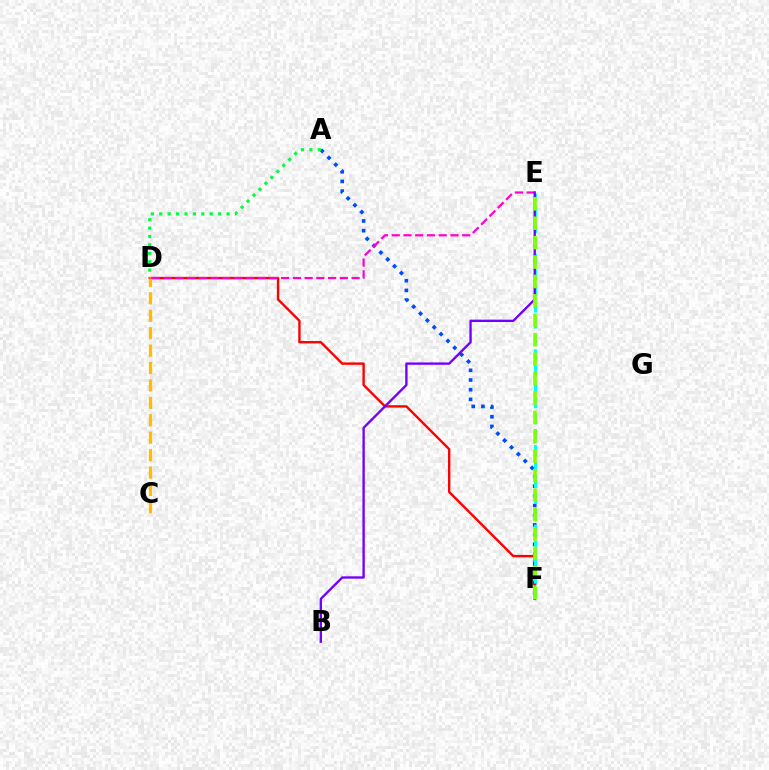{('A', 'F'): [{'color': '#004bff', 'line_style': 'dotted', 'thickness': 2.63}], ('D', 'F'): [{'color': '#ff0000', 'line_style': 'solid', 'thickness': 1.72}], ('E', 'F'): [{'color': '#00fff6', 'line_style': 'dashed', 'thickness': 2.17}, {'color': '#84ff00', 'line_style': 'dashed', 'thickness': 2.64}], ('A', 'D'): [{'color': '#00ff39', 'line_style': 'dotted', 'thickness': 2.29}], ('D', 'E'): [{'color': '#ff00cf', 'line_style': 'dashed', 'thickness': 1.59}], ('B', 'E'): [{'color': '#7200ff', 'line_style': 'solid', 'thickness': 1.69}], ('C', 'D'): [{'color': '#ffbd00', 'line_style': 'dashed', 'thickness': 2.37}]}